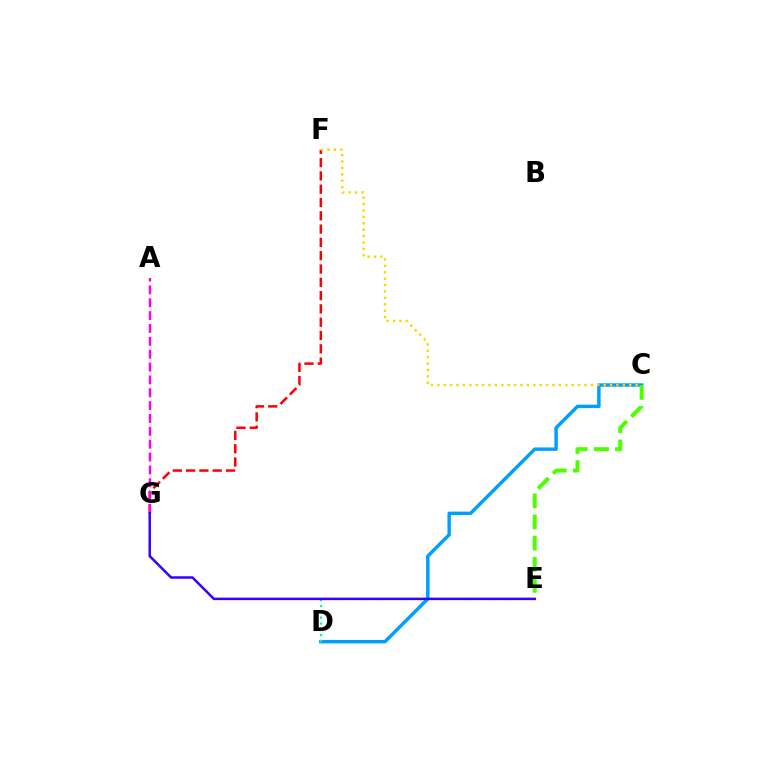{('C', 'D'): [{'color': '#009eff', 'line_style': 'solid', 'thickness': 2.48}], ('F', 'G'): [{'color': '#ff0000', 'line_style': 'dashed', 'thickness': 1.81}], ('A', 'G'): [{'color': '#ff00ed', 'line_style': 'dashed', 'thickness': 1.75}], ('C', 'F'): [{'color': '#ffd500', 'line_style': 'dotted', 'thickness': 1.74}], ('D', 'E'): [{'color': '#00ff86', 'line_style': 'dotted', 'thickness': 1.58}], ('E', 'G'): [{'color': '#3700ff', 'line_style': 'solid', 'thickness': 1.8}], ('C', 'E'): [{'color': '#4fff00', 'line_style': 'dashed', 'thickness': 2.87}]}